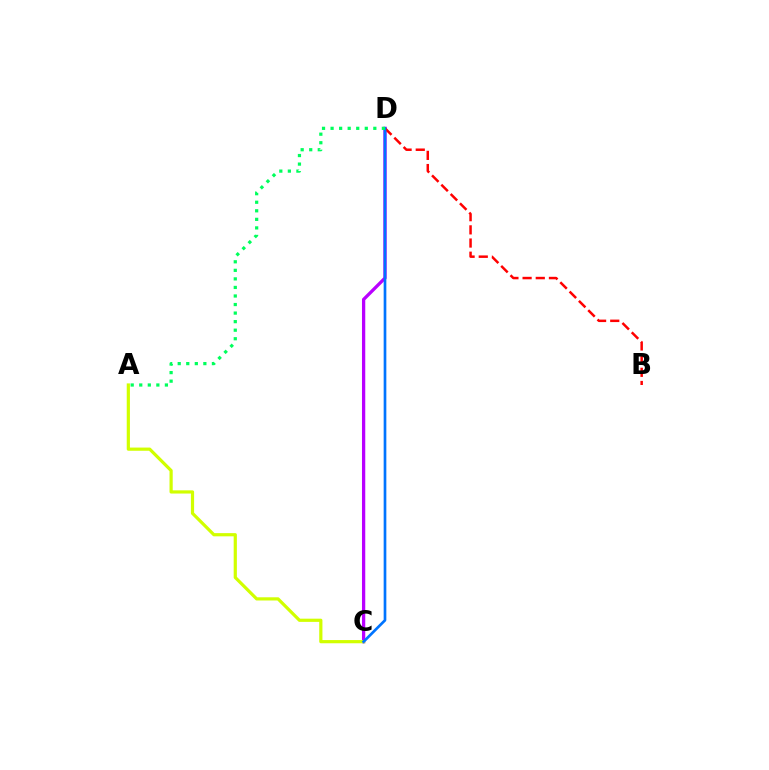{('C', 'D'): [{'color': '#b900ff', 'line_style': 'solid', 'thickness': 2.36}, {'color': '#0074ff', 'line_style': 'solid', 'thickness': 1.93}], ('A', 'C'): [{'color': '#d1ff00', 'line_style': 'solid', 'thickness': 2.31}], ('B', 'D'): [{'color': '#ff0000', 'line_style': 'dashed', 'thickness': 1.79}], ('A', 'D'): [{'color': '#00ff5c', 'line_style': 'dotted', 'thickness': 2.32}]}